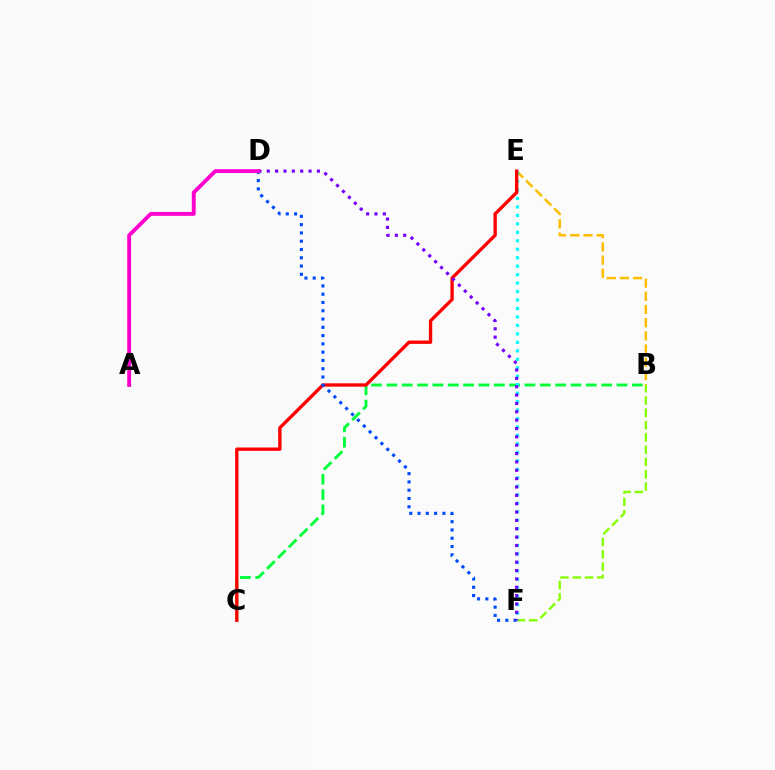{('B', 'E'): [{'color': '#ffbd00', 'line_style': 'dashed', 'thickness': 1.79}], ('B', 'C'): [{'color': '#00ff39', 'line_style': 'dashed', 'thickness': 2.08}], ('B', 'F'): [{'color': '#84ff00', 'line_style': 'dashed', 'thickness': 1.67}], ('E', 'F'): [{'color': '#00fff6', 'line_style': 'dotted', 'thickness': 2.3}], ('C', 'E'): [{'color': '#ff0000', 'line_style': 'solid', 'thickness': 2.41}], ('D', 'F'): [{'color': '#004bff', 'line_style': 'dotted', 'thickness': 2.25}, {'color': '#7200ff', 'line_style': 'dotted', 'thickness': 2.27}], ('A', 'D'): [{'color': '#ff00cf', 'line_style': 'solid', 'thickness': 2.79}]}